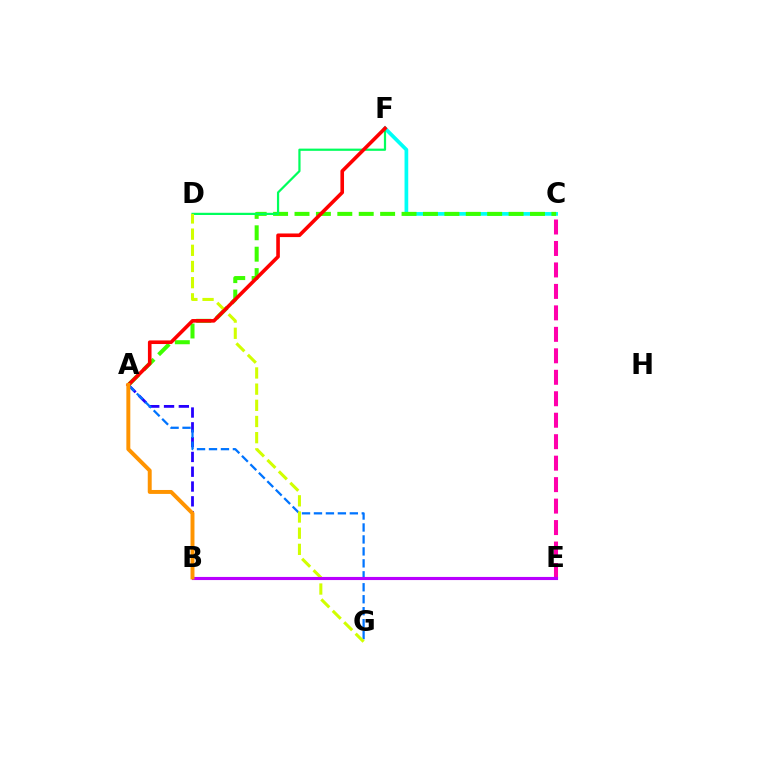{('C', 'E'): [{'color': '#ff00ac', 'line_style': 'dashed', 'thickness': 2.92}], ('C', 'F'): [{'color': '#00fff6', 'line_style': 'solid', 'thickness': 2.67}], ('A', 'C'): [{'color': '#3dff00', 'line_style': 'dashed', 'thickness': 2.91}], ('A', 'B'): [{'color': '#2500ff', 'line_style': 'dashed', 'thickness': 2.01}, {'color': '#ff9400', 'line_style': 'solid', 'thickness': 2.84}], ('D', 'F'): [{'color': '#00ff5c', 'line_style': 'solid', 'thickness': 1.59}], ('A', 'G'): [{'color': '#0074ff', 'line_style': 'dashed', 'thickness': 1.62}], ('D', 'G'): [{'color': '#d1ff00', 'line_style': 'dashed', 'thickness': 2.2}], ('B', 'E'): [{'color': '#b900ff', 'line_style': 'solid', 'thickness': 2.24}], ('A', 'F'): [{'color': '#ff0000', 'line_style': 'solid', 'thickness': 2.6}]}